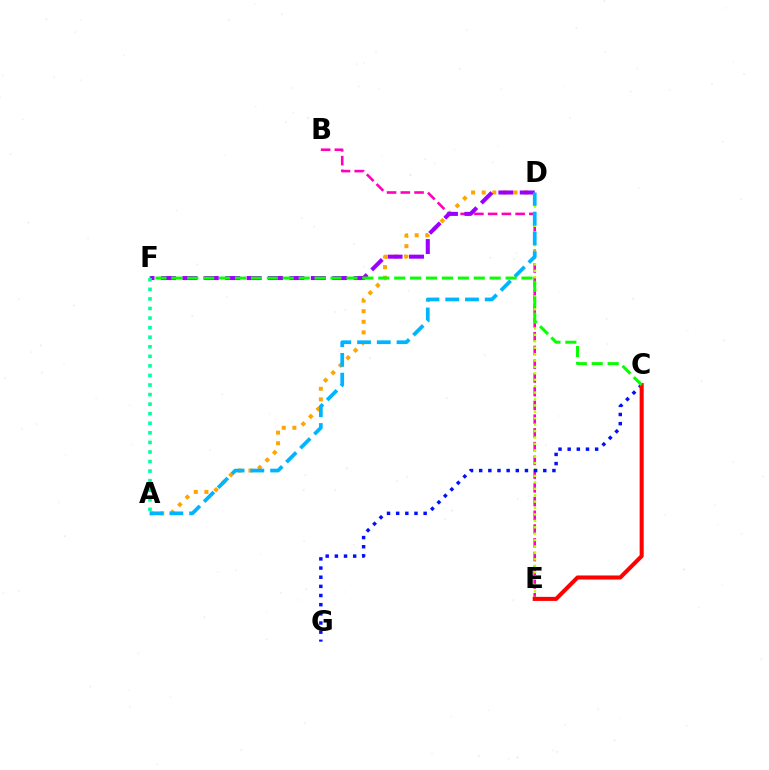{('B', 'E'): [{'color': '#ff00bd', 'line_style': 'dashed', 'thickness': 1.87}], ('D', 'E'): [{'color': '#b3ff00', 'line_style': 'dotted', 'thickness': 1.74}], ('C', 'G'): [{'color': '#0010ff', 'line_style': 'dotted', 'thickness': 2.49}], ('C', 'E'): [{'color': '#ff0000', 'line_style': 'solid', 'thickness': 2.92}], ('A', 'D'): [{'color': '#ffa500', 'line_style': 'dotted', 'thickness': 2.88}, {'color': '#00b5ff', 'line_style': 'dashed', 'thickness': 2.68}], ('D', 'F'): [{'color': '#9b00ff', 'line_style': 'dashed', 'thickness': 2.91}], ('C', 'F'): [{'color': '#08ff00', 'line_style': 'dashed', 'thickness': 2.16}], ('A', 'F'): [{'color': '#00ff9d', 'line_style': 'dotted', 'thickness': 2.6}]}